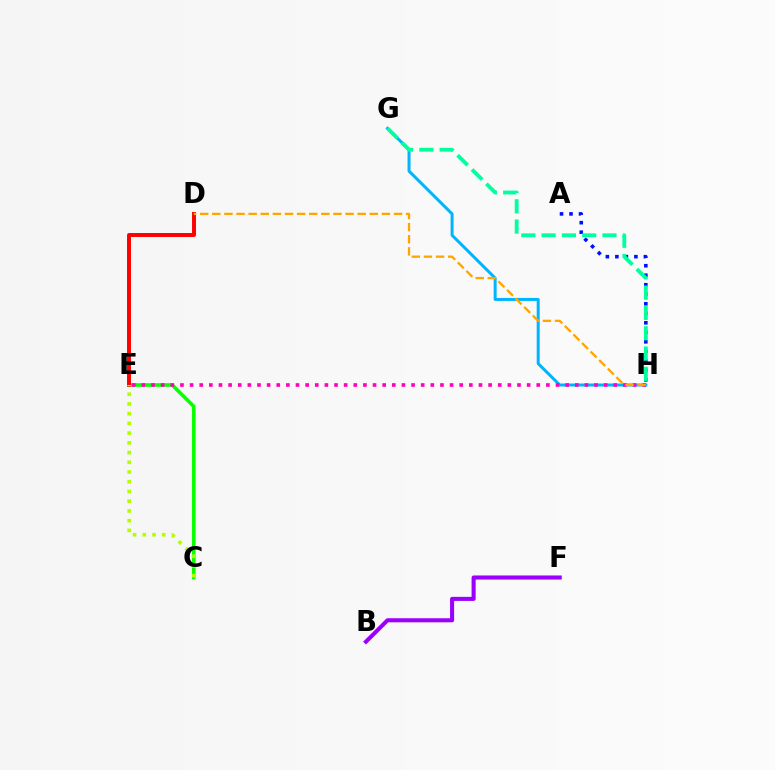{('C', 'E'): [{'color': '#08ff00', 'line_style': 'solid', 'thickness': 2.61}, {'color': '#b3ff00', 'line_style': 'dotted', 'thickness': 2.64}], ('G', 'H'): [{'color': '#00b5ff', 'line_style': 'solid', 'thickness': 2.16}, {'color': '#00ff9d', 'line_style': 'dashed', 'thickness': 2.76}], ('E', 'H'): [{'color': '#ff00bd', 'line_style': 'dotted', 'thickness': 2.62}], ('A', 'H'): [{'color': '#0010ff', 'line_style': 'dotted', 'thickness': 2.58}], ('D', 'E'): [{'color': '#ff0000', 'line_style': 'solid', 'thickness': 2.84}], ('D', 'H'): [{'color': '#ffa500', 'line_style': 'dashed', 'thickness': 1.65}], ('B', 'F'): [{'color': '#9b00ff', 'line_style': 'solid', 'thickness': 2.93}]}